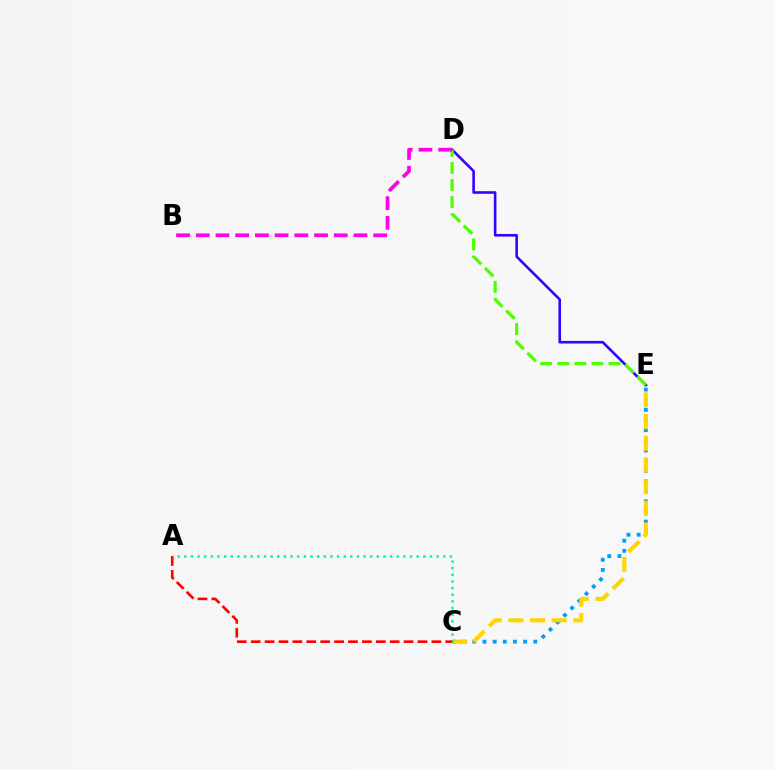{('C', 'E'): [{'color': '#009eff', 'line_style': 'dotted', 'thickness': 2.76}, {'color': '#ffd500', 'line_style': 'dashed', 'thickness': 2.95}], ('D', 'E'): [{'color': '#3700ff', 'line_style': 'solid', 'thickness': 1.87}, {'color': '#4fff00', 'line_style': 'dashed', 'thickness': 2.32}], ('A', 'C'): [{'color': '#00ff86', 'line_style': 'dotted', 'thickness': 1.8}, {'color': '#ff0000', 'line_style': 'dashed', 'thickness': 1.89}], ('B', 'D'): [{'color': '#ff00ed', 'line_style': 'dashed', 'thickness': 2.68}]}